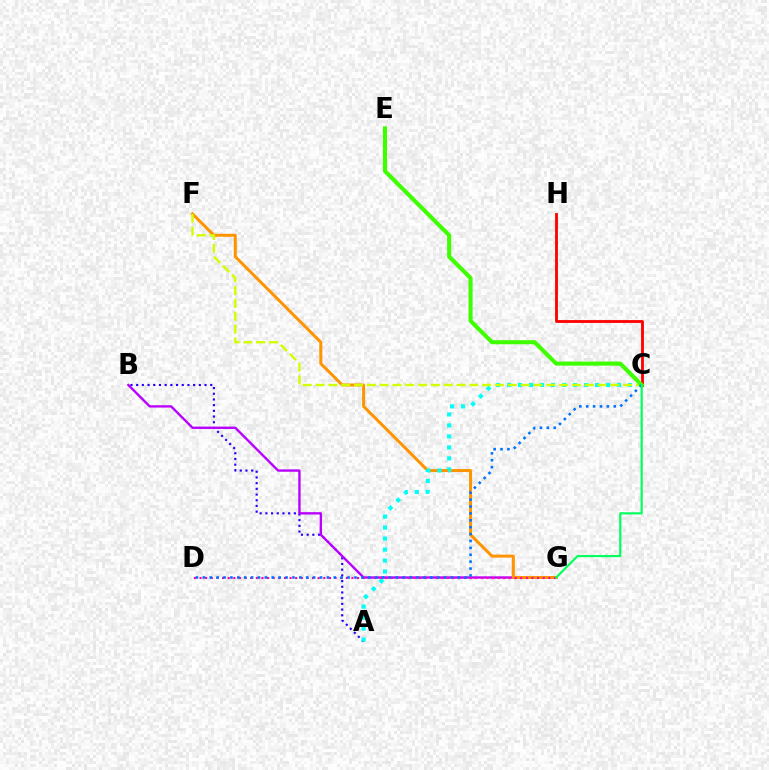{('A', 'B'): [{'color': '#2500ff', 'line_style': 'dotted', 'thickness': 1.55}], ('B', 'G'): [{'color': '#b900ff', 'line_style': 'solid', 'thickness': 1.69}], ('F', 'G'): [{'color': '#ff9400', 'line_style': 'solid', 'thickness': 2.16}], ('A', 'C'): [{'color': '#00fff6', 'line_style': 'dotted', 'thickness': 2.98}], ('C', 'H'): [{'color': '#ff0000', 'line_style': 'solid', 'thickness': 2.03}], ('D', 'G'): [{'color': '#ff00ac', 'line_style': 'dotted', 'thickness': 1.53}], ('C', 'F'): [{'color': '#d1ff00', 'line_style': 'dashed', 'thickness': 1.74}], ('C', 'E'): [{'color': '#3dff00', 'line_style': 'solid', 'thickness': 2.94}], ('C', 'D'): [{'color': '#0074ff', 'line_style': 'dotted', 'thickness': 1.87}], ('C', 'G'): [{'color': '#00ff5c', 'line_style': 'solid', 'thickness': 1.56}]}